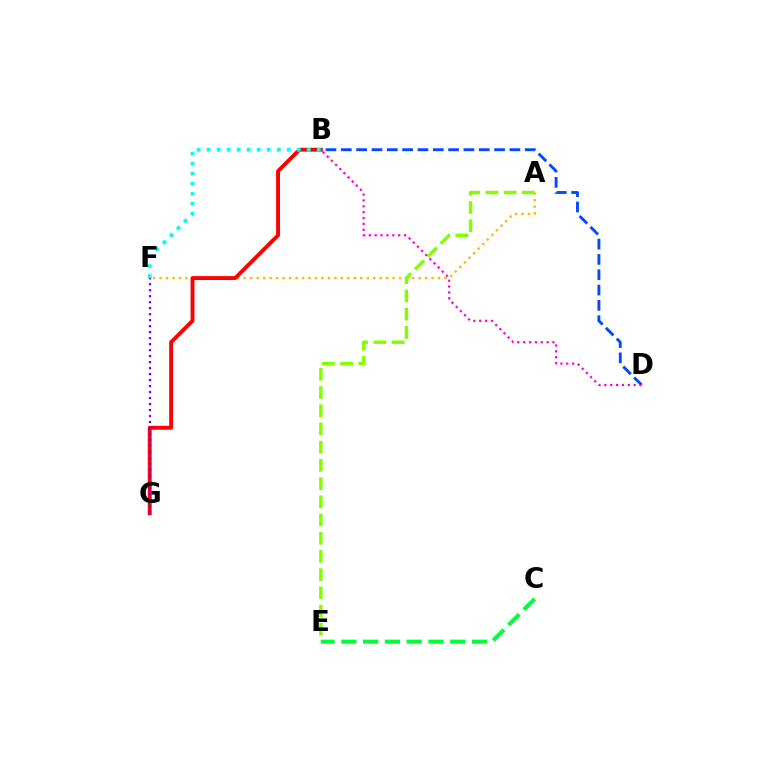{('A', 'F'): [{'color': '#ffbd00', 'line_style': 'dotted', 'thickness': 1.76}], ('B', 'D'): [{'color': '#004bff', 'line_style': 'dashed', 'thickness': 2.08}, {'color': '#ff00cf', 'line_style': 'dotted', 'thickness': 1.59}], ('A', 'E'): [{'color': '#84ff00', 'line_style': 'dashed', 'thickness': 2.47}], ('B', 'G'): [{'color': '#ff0000', 'line_style': 'solid', 'thickness': 2.8}], ('B', 'F'): [{'color': '#00fff6', 'line_style': 'dotted', 'thickness': 2.72}], ('C', 'E'): [{'color': '#00ff39', 'line_style': 'dashed', 'thickness': 2.96}], ('F', 'G'): [{'color': '#7200ff', 'line_style': 'dotted', 'thickness': 1.63}]}